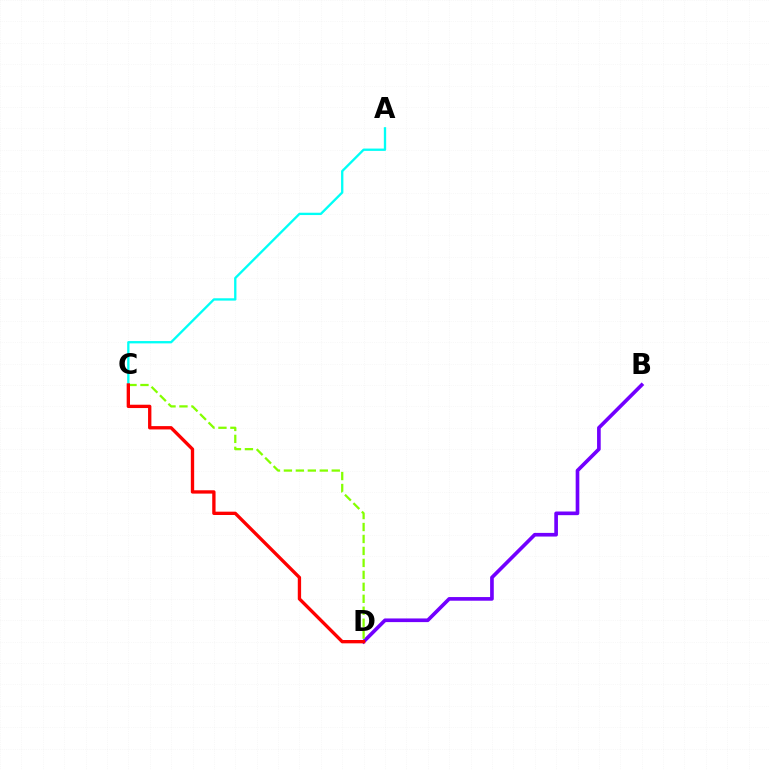{('A', 'C'): [{'color': '#00fff6', 'line_style': 'solid', 'thickness': 1.67}], ('B', 'D'): [{'color': '#7200ff', 'line_style': 'solid', 'thickness': 2.63}], ('C', 'D'): [{'color': '#84ff00', 'line_style': 'dashed', 'thickness': 1.63}, {'color': '#ff0000', 'line_style': 'solid', 'thickness': 2.4}]}